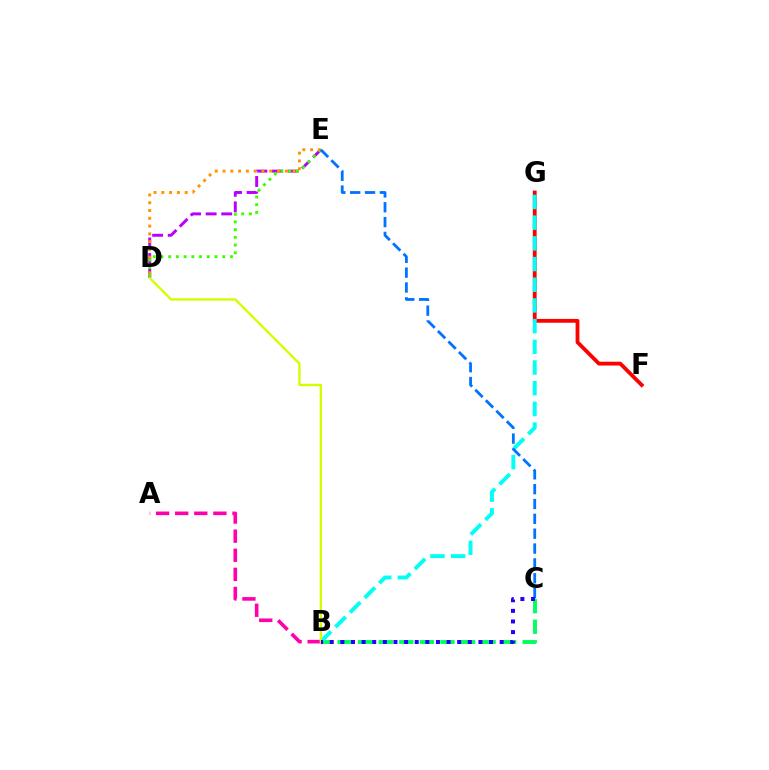{('B', 'C'): [{'color': '#00ff5c', 'line_style': 'dashed', 'thickness': 2.79}, {'color': '#2500ff', 'line_style': 'dotted', 'thickness': 2.89}], ('F', 'G'): [{'color': '#ff0000', 'line_style': 'solid', 'thickness': 2.74}], ('D', 'E'): [{'color': '#b900ff', 'line_style': 'dashed', 'thickness': 2.12}, {'color': '#3dff00', 'line_style': 'dotted', 'thickness': 2.1}, {'color': '#ff9400', 'line_style': 'dotted', 'thickness': 2.11}], ('B', 'G'): [{'color': '#00fff6', 'line_style': 'dashed', 'thickness': 2.81}], ('A', 'B'): [{'color': '#ff00ac', 'line_style': 'dashed', 'thickness': 2.59}], ('B', 'D'): [{'color': '#d1ff00', 'line_style': 'solid', 'thickness': 1.7}], ('C', 'E'): [{'color': '#0074ff', 'line_style': 'dashed', 'thickness': 2.02}]}